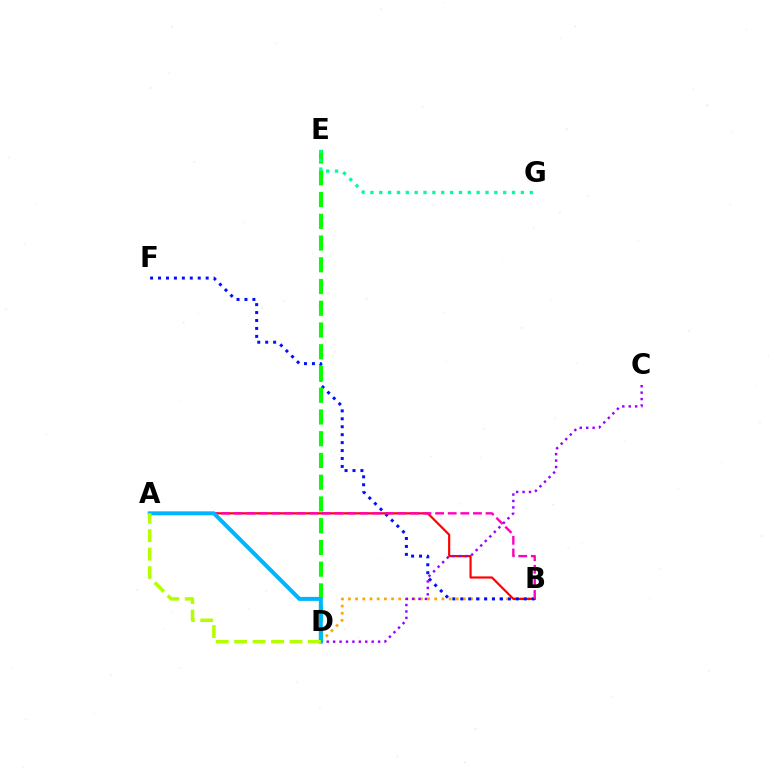{('B', 'D'): [{'color': '#ffa500', 'line_style': 'dotted', 'thickness': 1.95}], ('A', 'B'): [{'color': '#ff0000', 'line_style': 'solid', 'thickness': 1.56}, {'color': '#ff00bd', 'line_style': 'dashed', 'thickness': 1.71}], ('B', 'F'): [{'color': '#0010ff', 'line_style': 'dotted', 'thickness': 2.16}], ('D', 'E'): [{'color': '#08ff00', 'line_style': 'dashed', 'thickness': 2.95}], ('C', 'D'): [{'color': '#9b00ff', 'line_style': 'dotted', 'thickness': 1.74}], ('A', 'D'): [{'color': '#00b5ff', 'line_style': 'solid', 'thickness': 2.88}, {'color': '#b3ff00', 'line_style': 'dashed', 'thickness': 2.5}], ('E', 'G'): [{'color': '#00ff9d', 'line_style': 'dotted', 'thickness': 2.41}]}